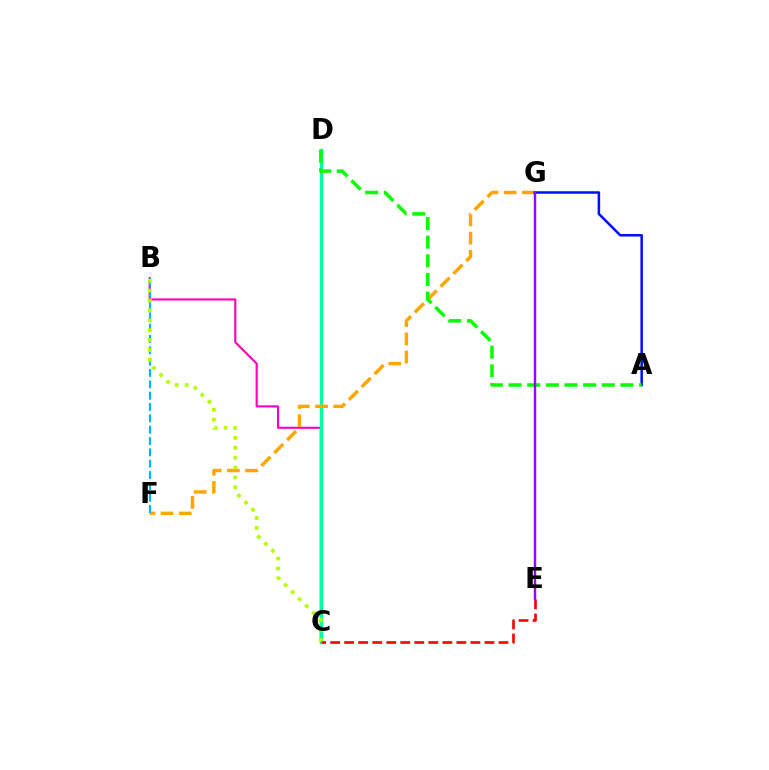{('B', 'C'): [{'color': '#ff00bd', 'line_style': 'solid', 'thickness': 1.54}, {'color': '#b3ff00', 'line_style': 'dotted', 'thickness': 2.69}], ('C', 'D'): [{'color': '#00ff9d', 'line_style': 'solid', 'thickness': 2.36}], ('C', 'E'): [{'color': '#ff0000', 'line_style': 'dashed', 'thickness': 1.91}], ('F', 'G'): [{'color': '#ffa500', 'line_style': 'dashed', 'thickness': 2.47}], ('B', 'F'): [{'color': '#00b5ff', 'line_style': 'dashed', 'thickness': 1.54}], ('A', 'G'): [{'color': '#0010ff', 'line_style': 'solid', 'thickness': 1.82}], ('A', 'D'): [{'color': '#08ff00', 'line_style': 'dashed', 'thickness': 2.53}], ('E', 'G'): [{'color': '#9b00ff', 'line_style': 'solid', 'thickness': 1.75}]}